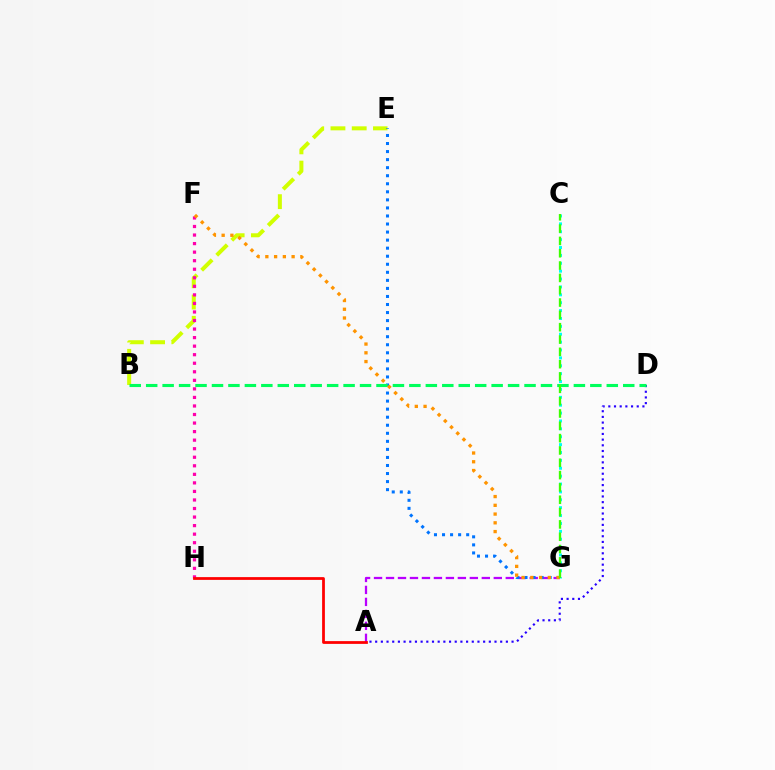{('B', 'E'): [{'color': '#d1ff00', 'line_style': 'dashed', 'thickness': 2.89}], ('A', 'G'): [{'color': '#b900ff', 'line_style': 'dashed', 'thickness': 1.63}], ('E', 'G'): [{'color': '#0074ff', 'line_style': 'dotted', 'thickness': 2.19}], ('A', 'D'): [{'color': '#2500ff', 'line_style': 'dotted', 'thickness': 1.54}], ('F', 'H'): [{'color': '#ff00ac', 'line_style': 'dotted', 'thickness': 2.32}], ('A', 'H'): [{'color': '#ff0000', 'line_style': 'solid', 'thickness': 1.99}], ('B', 'D'): [{'color': '#00ff5c', 'line_style': 'dashed', 'thickness': 2.23}], ('C', 'G'): [{'color': '#00fff6', 'line_style': 'dotted', 'thickness': 2.14}, {'color': '#3dff00', 'line_style': 'dashed', 'thickness': 1.67}], ('F', 'G'): [{'color': '#ff9400', 'line_style': 'dotted', 'thickness': 2.38}]}